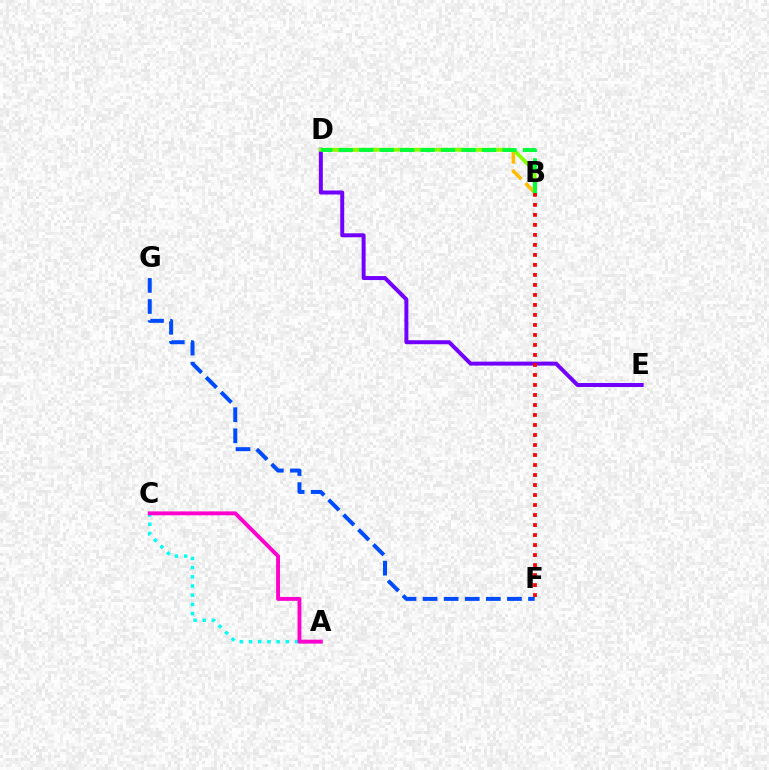{('D', 'E'): [{'color': '#7200ff', 'line_style': 'solid', 'thickness': 2.87}], ('B', 'D'): [{'color': '#ffbd00', 'line_style': 'dashed', 'thickness': 2.56}, {'color': '#84ff00', 'line_style': 'solid', 'thickness': 2.72}, {'color': '#00ff39', 'line_style': 'dashed', 'thickness': 2.78}], ('A', 'C'): [{'color': '#00fff6', 'line_style': 'dotted', 'thickness': 2.5}, {'color': '#ff00cf', 'line_style': 'solid', 'thickness': 2.81}], ('B', 'F'): [{'color': '#ff0000', 'line_style': 'dotted', 'thickness': 2.72}], ('F', 'G'): [{'color': '#004bff', 'line_style': 'dashed', 'thickness': 2.86}]}